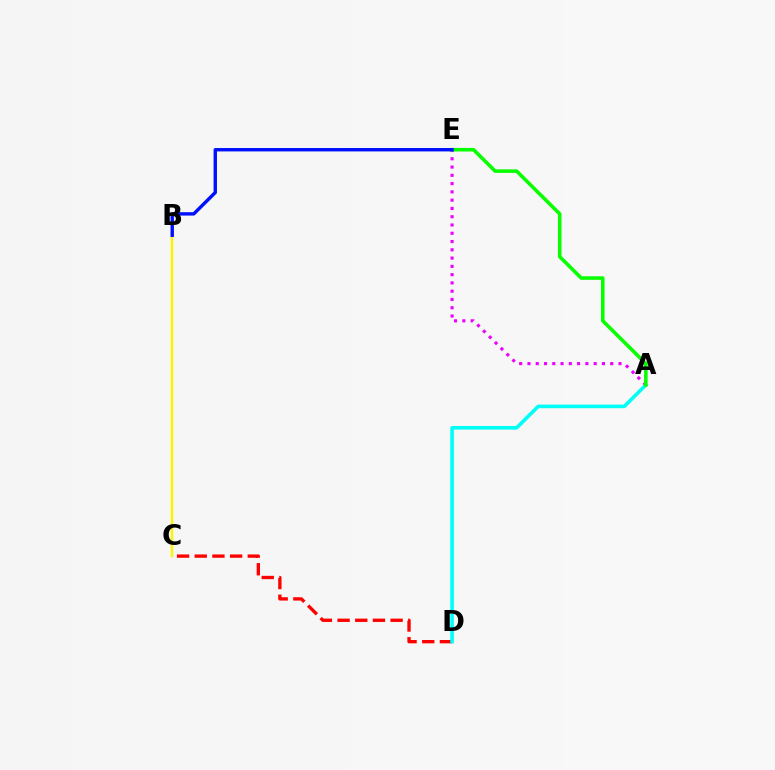{('B', 'C'): [{'color': '#fcf500', 'line_style': 'solid', 'thickness': 1.78}], ('C', 'D'): [{'color': '#ff0000', 'line_style': 'dashed', 'thickness': 2.4}], ('A', 'E'): [{'color': '#ee00ff', 'line_style': 'dotted', 'thickness': 2.25}, {'color': '#08ff00', 'line_style': 'solid', 'thickness': 2.57}], ('A', 'D'): [{'color': '#00fff6', 'line_style': 'solid', 'thickness': 2.59}], ('B', 'E'): [{'color': '#0010ff', 'line_style': 'solid', 'thickness': 2.45}]}